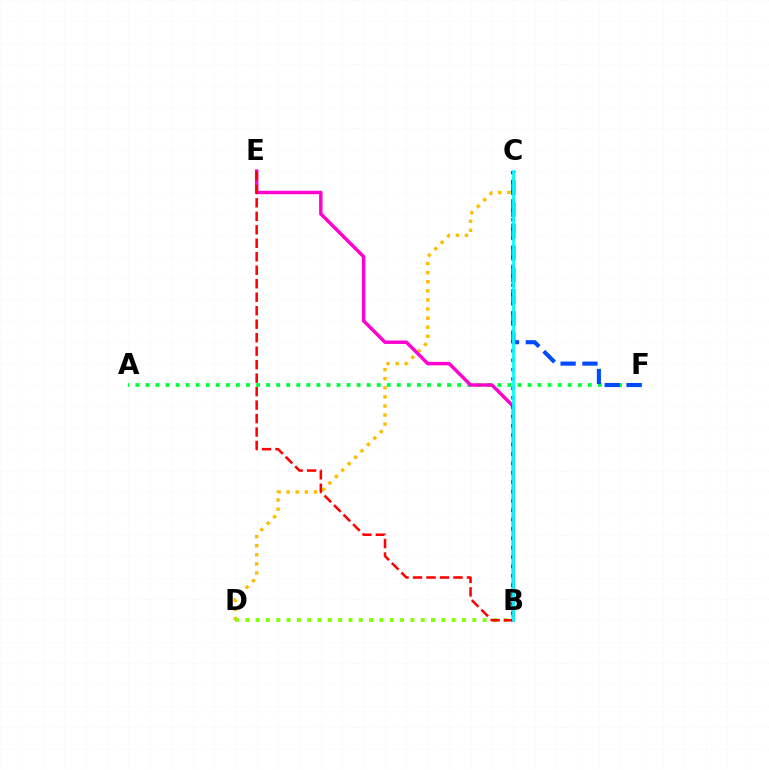{('A', 'F'): [{'color': '#00ff39', 'line_style': 'dotted', 'thickness': 2.73}], ('C', 'D'): [{'color': '#ffbd00', 'line_style': 'dotted', 'thickness': 2.47}], ('B', 'D'): [{'color': '#84ff00', 'line_style': 'dotted', 'thickness': 2.8}], ('B', 'E'): [{'color': '#ff00cf', 'line_style': 'solid', 'thickness': 2.48}, {'color': '#ff0000', 'line_style': 'dashed', 'thickness': 1.83}], ('C', 'F'): [{'color': '#004bff', 'line_style': 'dashed', 'thickness': 2.97}], ('B', 'C'): [{'color': '#7200ff', 'line_style': 'dotted', 'thickness': 2.55}, {'color': '#00fff6', 'line_style': 'solid', 'thickness': 2.0}]}